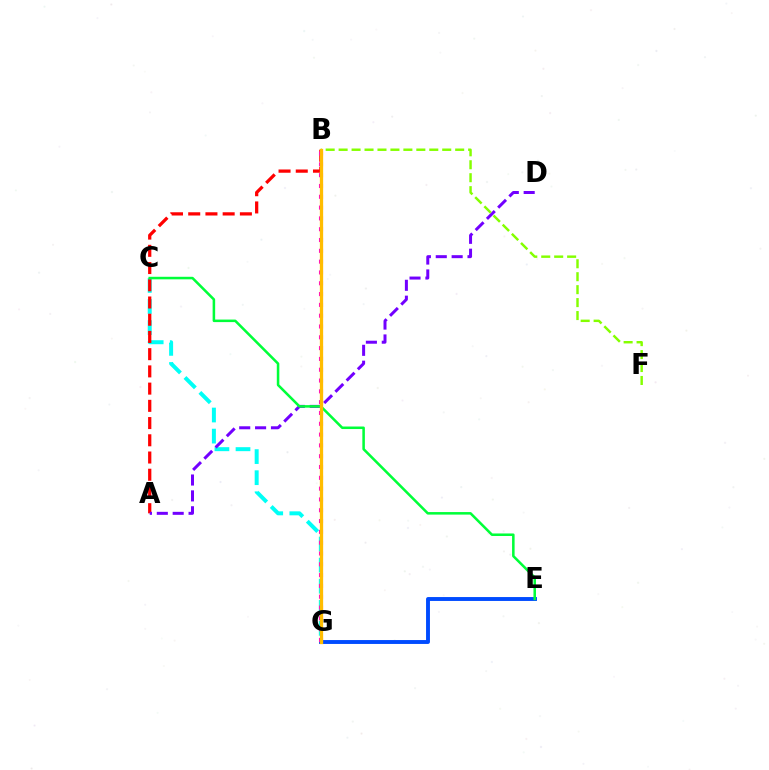{('C', 'G'): [{'color': '#00fff6', 'line_style': 'dashed', 'thickness': 2.86}], ('A', 'B'): [{'color': '#ff0000', 'line_style': 'dashed', 'thickness': 2.34}], ('A', 'D'): [{'color': '#7200ff', 'line_style': 'dashed', 'thickness': 2.16}], ('E', 'G'): [{'color': '#004bff', 'line_style': 'solid', 'thickness': 2.81}], ('B', 'G'): [{'color': '#ff00cf', 'line_style': 'dotted', 'thickness': 2.94}, {'color': '#ffbd00', 'line_style': 'solid', 'thickness': 2.37}], ('B', 'F'): [{'color': '#84ff00', 'line_style': 'dashed', 'thickness': 1.76}], ('C', 'E'): [{'color': '#00ff39', 'line_style': 'solid', 'thickness': 1.82}]}